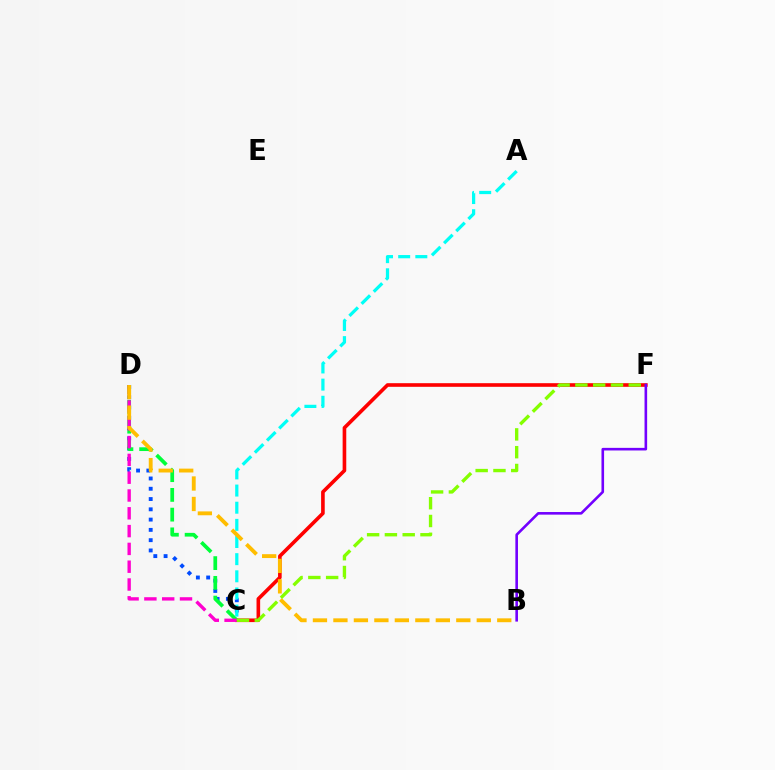{('C', 'F'): [{'color': '#ff0000', 'line_style': 'solid', 'thickness': 2.61}, {'color': '#84ff00', 'line_style': 'dashed', 'thickness': 2.42}], ('C', 'D'): [{'color': '#004bff', 'line_style': 'dotted', 'thickness': 2.79}, {'color': '#00ff39', 'line_style': 'dashed', 'thickness': 2.68}, {'color': '#ff00cf', 'line_style': 'dashed', 'thickness': 2.42}], ('A', 'C'): [{'color': '#00fff6', 'line_style': 'dashed', 'thickness': 2.33}], ('B', 'D'): [{'color': '#ffbd00', 'line_style': 'dashed', 'thickness': 2.78}], ('B', 'F'): [{'color': '#7200ff', 'line_style': 'solid', 'thickness': 1.88}]}